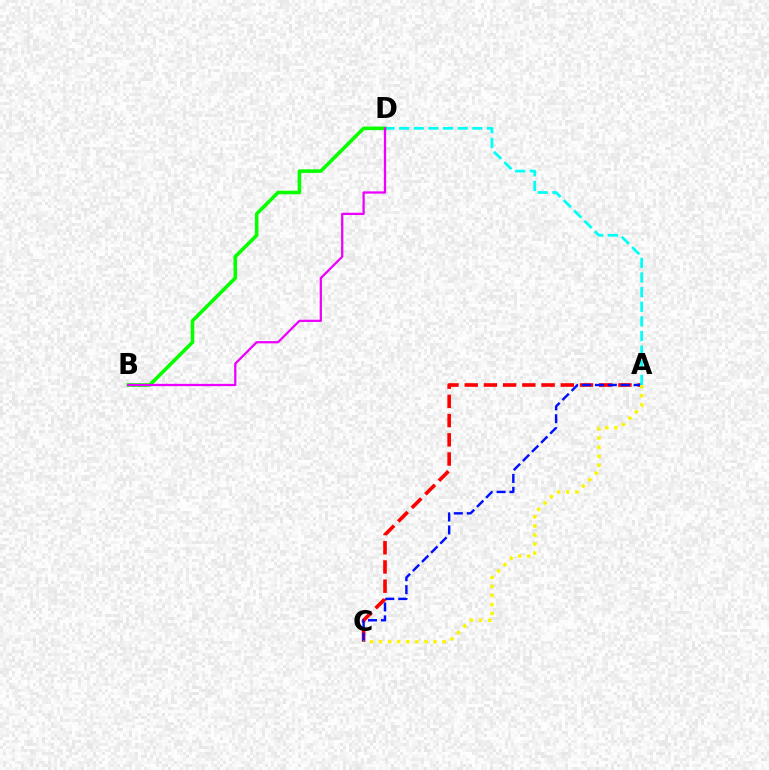{('A', 'C'): [{'color': '#ff0000', 'line_style': 'dashed', 'thickness': 2.61}, {'color': '#0010ff', 'line_style': 'dashed', 'thickness': 1.75}, {'color': '#fcf500', 'line_style': 'dotted', 'thickness': 2.46}], ('A', 'D'): [{'color': '#00fff6', 'line_style': 'dashed', 'thickness': 1.99}], ('B', 'D'): [{'color': '#08ff00', 'line_style': 'solid', 'thickness': 2.59}, {'color': '#ee00ff', 'line_style': 'solid', 'thickness': 1.63}]}